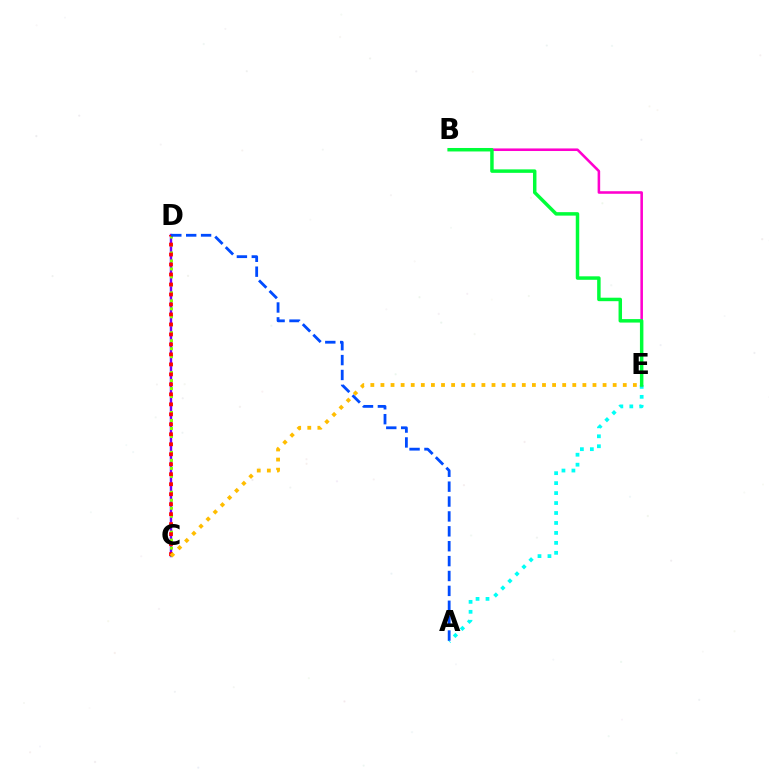{('C', 'D'): [{'color': '#7200ff', 'line_style': 'solid', 'thickness': 1.73}, {'color': '#84ff00', 'line_style': 'dotted', 'thickness': 2.17}, {'color': '#ff0000', 'line_style': 'dotted', 'thickness': 2.71}], ('A', 'E'): [{'color': '#00fff6', 'line_style': 'dotted', 'thickness': 2.71}], ('B', 'E'): [{'color': '#ff00cf', 'line_style': 'solid', 'thickness': 1.85}, {'color': '#00ff39', 'line_style': 'solid', 'thickness': 2.5}], ('C', 'E'): [{'color': '#ffbd00', 'line_style': 'dotted', 'thickness': 2.74}], ('A', 'D'): [{'color': '#004bff', 'line_style': 'dashed', 'thickness': 2.02}]}